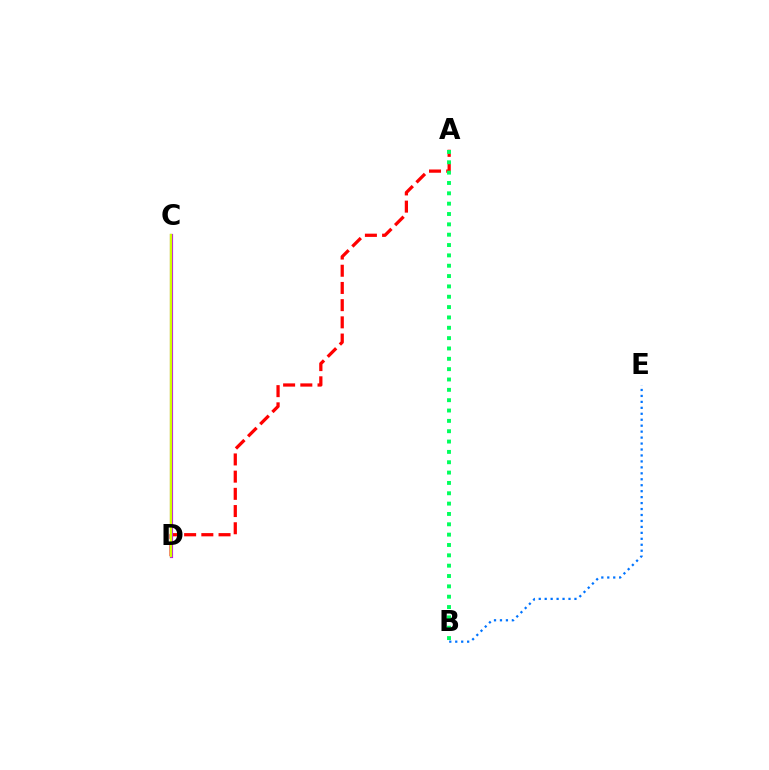{('A', 'D'): [{'color': '#ff0000', 'line_style': 'dashed', 'thickness': 2.34}], ('A', 'B'): [{'color': '#00ff5c', 'line_style': 'dotted', 'thickness': 2.81}], ('B', 'E'): [{'color': '#0074ff', 'line_style': 'dotted', 'thickness': 1.62}], ('C', 'D'): [{'color': '#b900ff', 'line_style': 'solid', 'thickness': 2.27}, {'color': '#d1ff00', 'line_style': 'solid', 'thickness': 1.74}]}